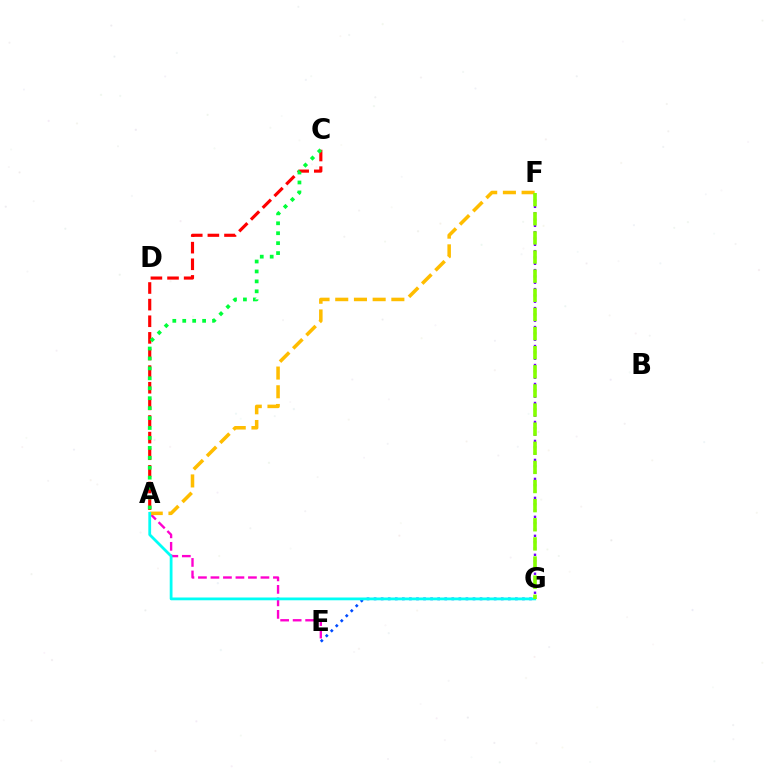{('A', 'E'): [{'color': '#ff00cf', 'line_style': 'dashed', 'thickness': 1.7}], ('F', 'G'): [{'color': '#7200ff', 'line_style': 'dotted', 'thickness': 1.72}, {'color': '#84ff00', 'line_style': 'dashed', 'thickness': 2.6}], ('E', 'G'): [{'color': '#004bff', 'line_style': 'dotted', 'thickness': 1.92}], ('A', 'F'): [{'color': '#ffbd00', 'line_style': 'dashed', 'thickness': 2.54}], ('A', 'G'): [{'color': '#00fff6', 'line_style': 'solid', 'thickness': 2.0}], ('A', 'C'): [{'color': '#ff0000', 'line_style': 'dashed', 'thickness': 2.26}, {'color': '#00ff39', 'line_style': 'dotted', 'thickness': 2.7}]}